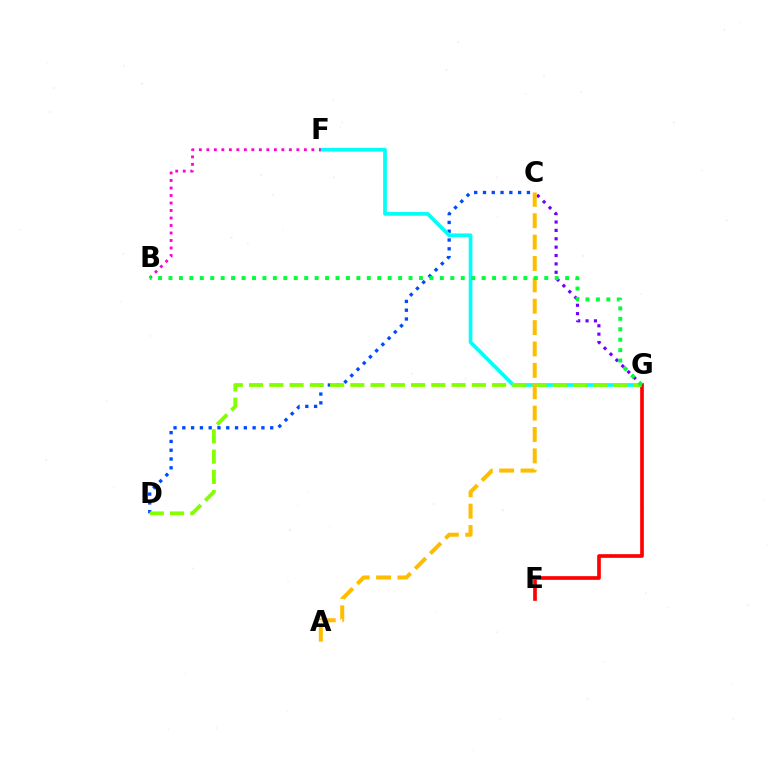{('C', 'D'): [{'color': '#004bff', 'line_style': 'dotted', 'thickness': 2.39}], ('F', 'G'): [{'color': '#00fff6', 'line_style': 'solid', 'thickness': 2.66}], ('E', 'G'): [{'color': '#ff0000', 'line_style': 'solid', 'thickness': 2.65}], ('C', 'G'): [{'color': '#7200ff', 'line_style': 'dotted', 'thickness': 2.28}], ('D', 'G'): [{'color': '#84ff00', 'line_style': 'dashed', 'thickness': 2.75}], ('B', 'F'): [{'color': '#ff00cf', 'line_style': 'dotted', 'thickness': 2.04}], ('A', 'C'): [{'color': '#ffbd00', 'line_style': 'dashed', 'thickness': 2.9}], ('B', 'G'): [{'color': '#00ff39', 'line_style': 'dotted', 'thickness': 2.84}]}